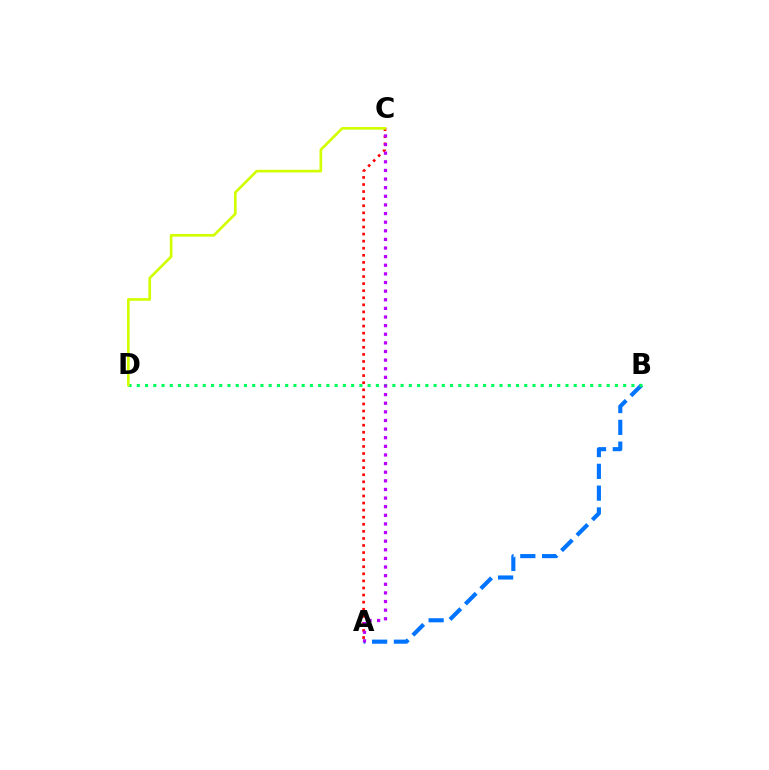{('A', 'B'): [{'color': '#0074ff', 'line_style': 'dashed', 'thickness': 2.96}], ('B', 'D'): [{'color': '#00ff5c', 'line_style': 'dotted', 'thickness': 2.24}], ('A', 'C'): [{'color': '#ff0000', 'line_style': 'dotted', 'thickness': 1.92}, {'color': '#b900ff', 'line_style': 'dotted', 'thickness': 2.34}], ('C', 'D'): [{'color': '#d1ff00', 'line_style': 'solid', 'thickness': 1.92}]}